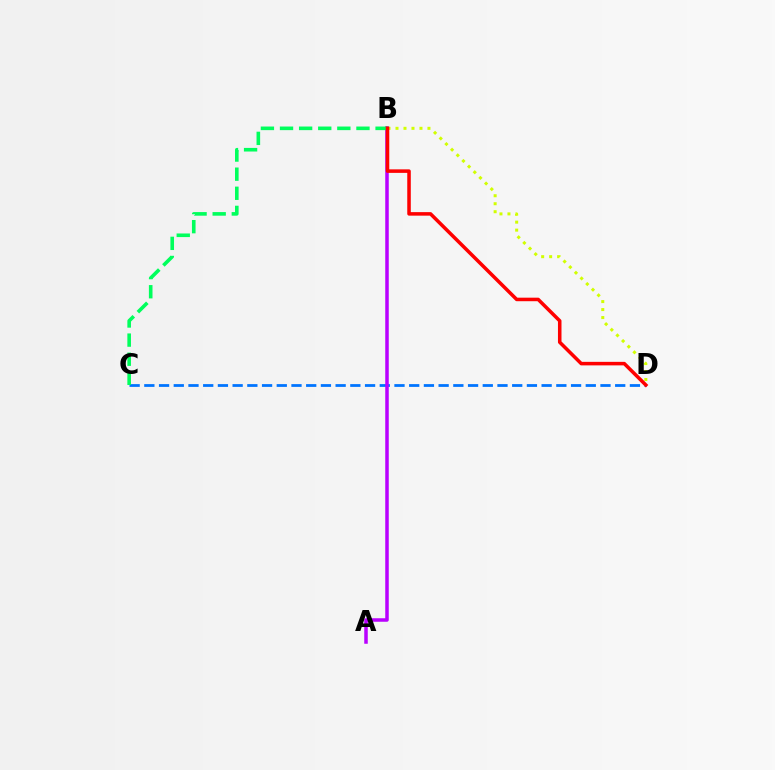{('C', 'D'): [{'color': '#0074ff', 'line_style': 'dashed', 'thickness': 2.0}], ('A', 'B'): [{'color': '#b900ff', 'line_style': 'solid', 'thickness': 2.52}], ('B', 'D'): [{'color': '#d1ff00', 'line_style': 'dotted', 'thickness': 2.17}, {'color': '#ff0000', 'line_style': 'solid', 'thickness': 2.54}], ('B', 'C'): [{'color': '#00ff5c', 'line_style': 'dashed', 'thickness': 2.6}]}